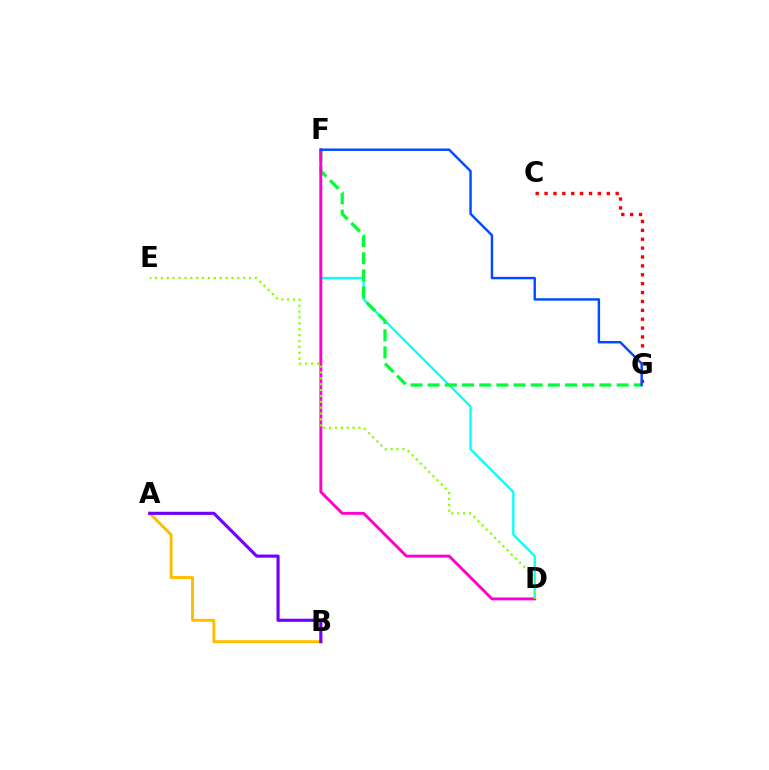{('C', 'G'): [{'color': '#ff0000', 'line_style': 'dotted', 'thickness': 2.41}], ('D', 'F'): [{'color': '#00fff6', 'line_style': 'solid', 'thickness': 1.64}, {'color': '#ff00cf', 'line_style': 'solid', 'thickness': 2.09}], ('F', 'G'): [{'color': '#00ff39', 'line_style': 'dashed', 'thickness': 2.33}, {'color': '#004bff', 'line_style': 'solid', 'thickness': 1.76}], ('A', 'B'): [{'color': '#ffbd00', 'line_style': 'solid', 'thickness': 2.1}, {'color': '#7200ff', 'line_style': 'solid', 'thickness': 2.26}], ('D', 'E'): [{'color': '#84ff00', 'line_style': 'dotted', 'thickness': 1.6}]}